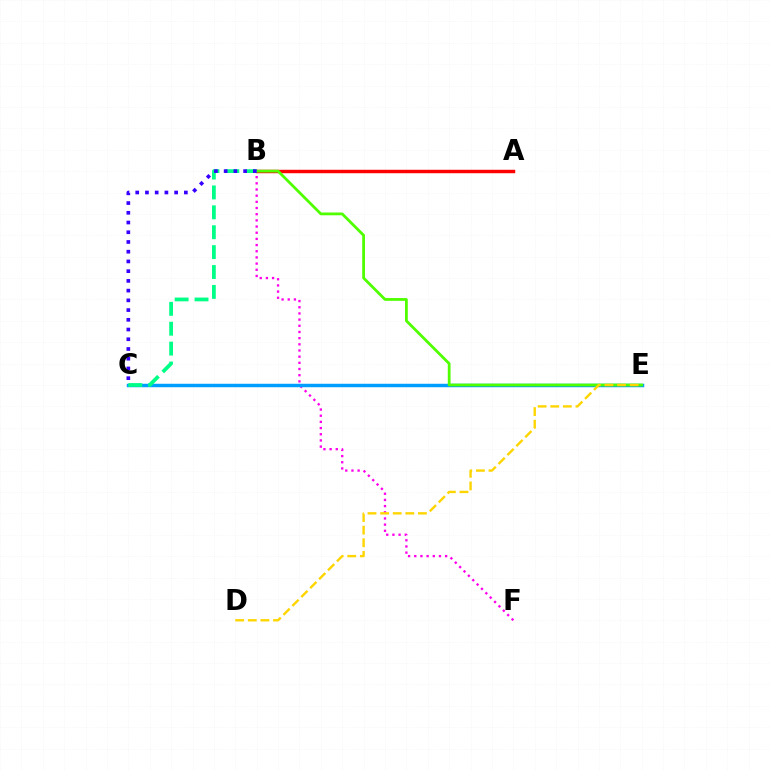{('A', 'B'): [{'color': '#ff0000', 'line_style': 'solid', 'thickness': 2.48}], ('B', 'F'): [{'color': '#ff00ed', 'line_style': 'dotted', 'thickness': 1.68}], ('C', 'E'): [{'color': '#009eff', 'line_style': 'solid', 'thickness': 2.49}], ('B', 'E'): [{'color': '#4fff00', 'line_style': 'solid', 'thickness': 2.0}], ('B', 'C'): [{'color': '#00ff86', 'line_style': 'dashed', 'thickness': 2.7}, {'color': '#3700ff', 'line_style': 'dotted', 'thickness': 2.64}], ('D', 'E'): [{'color': '#ffd500', 'line_style': 'dashed', 'thickness': 1.71}]}